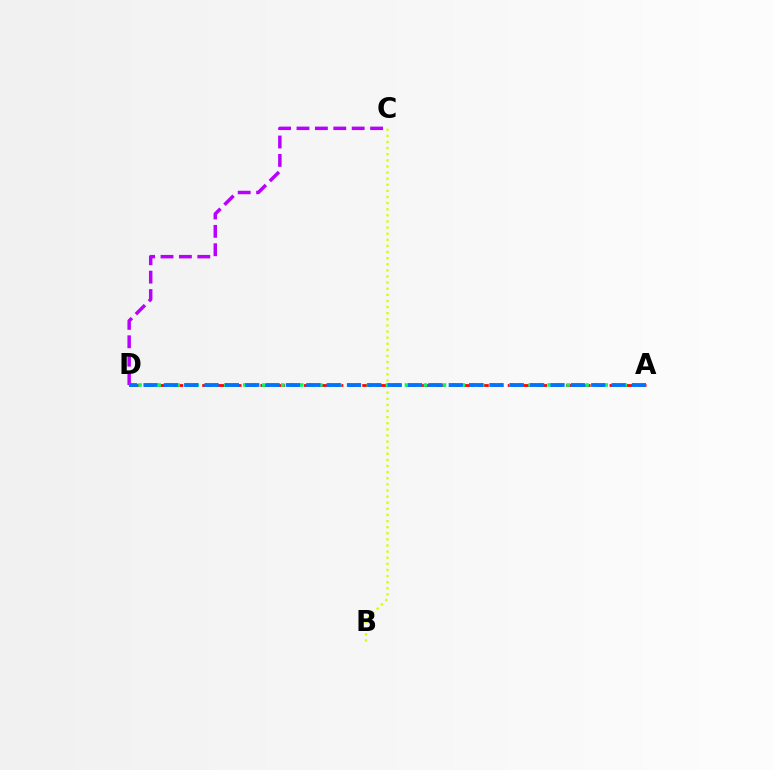{('C', 'D'): [{'color': '#b900ff', 'line_style': 'dashed', 'thickness': 2.5}], ('B', 'C'): [{'color': '#d1ff00', 'line_style': 'dotted', 'thickness': 1.66}], ('A', 'D'): [{'color': '#ff0000', 'line_style': 'dashed', 'thickness': 1.98}, {'color': '#00ff5c', 'line_style': 'dotted', 'thickness': 2.58}, {'color': '#0074ff', 'line_style': 'dashed', 'thickness': 2.76}]}